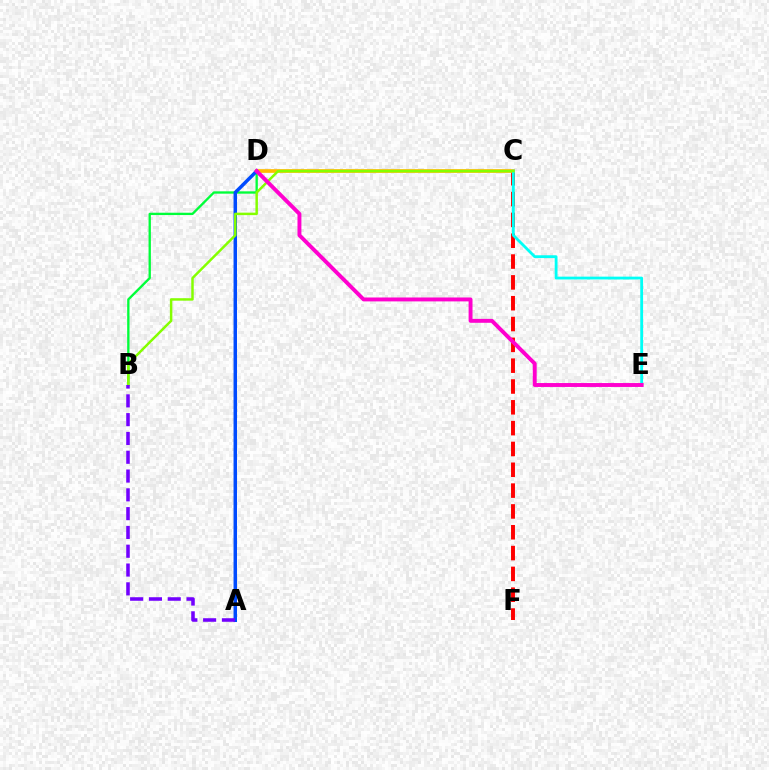{('C', 'F'): [{'color': '#ff0000', 'line_style': 'dashed', 'thickness': 2.83}], ('B', 'D'): [{'color': '#00ff39', 'line_style': 'solid', 'thickness': 1.68}], ('C', 'D'): [{'color': '#ffbd00', 'line_style': 'solid', 'thickness': 2.66}], ('C', 'E'): [{'color': '#00fff6', 'line_style': 'solid', 'thickness': 2.02}], ('A', 'D'): [{'color': '#004bff', 'line_style': 'solid', 'thickness': 2.5}], ('B', 'C'): [{'color': '#84ff00', 'line_style': 'solid', 'thickness': 1.78}], ('D', 'E'): [{'color': '#ff00cf', 'line_style': 'solid', 'thickness': 2.81}], ('A', 'B'): [{'color': '#7200ff', 'line_style': 'dashed', 'thickness': 2.55}]}